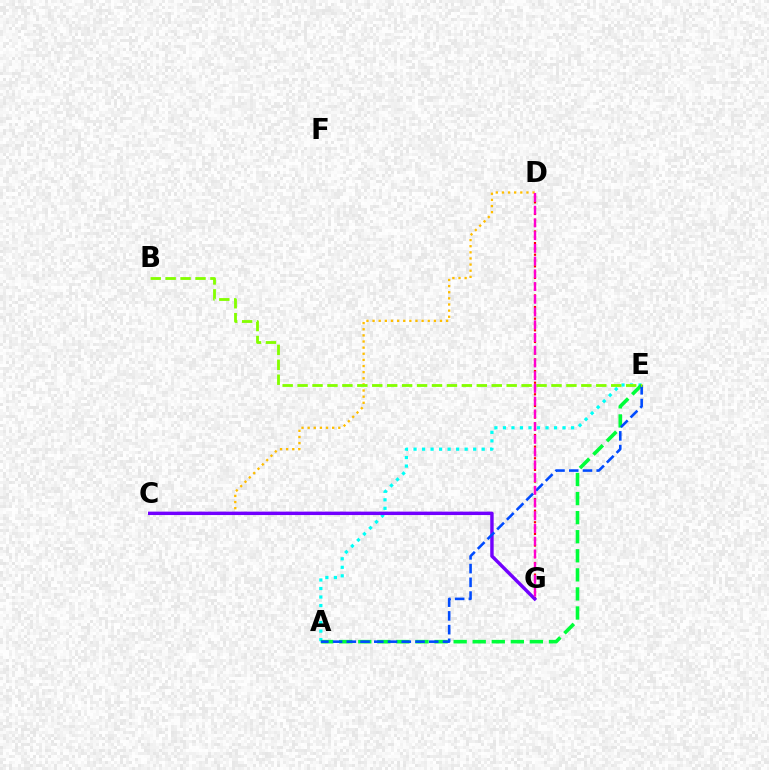{('A', 'E'): [{'color': '#00fff6', 'line_style': 'dotted', 'thickness': 2.31}, {'color': '#00ff39', 'line_style': 'dashed', 'thickness': 2.59}, {'color': '#004bff', 'line_style': 'dashed', 'thickness': 1.87}], ('D', 'G'): [{'color': '#ff0000', 'line_style': 'dotted', 'thickness': 1.58}, {'color': '#ff00cf', 'line_style': 'dashed', 'thickness': 1.73}], ('C', 'D'): [{'color': '#ffbd00', 'line_style': 'dotted', 'thickness': 1.67}], ('C', 'G'): [{'color': '#7200ff', 'line_style': 'solid', 'thickness': 2.47}], ('B', 'E'): [{'color': '#84ff00', 'line_style': 'dashed', 'thickness': 2.03}]}